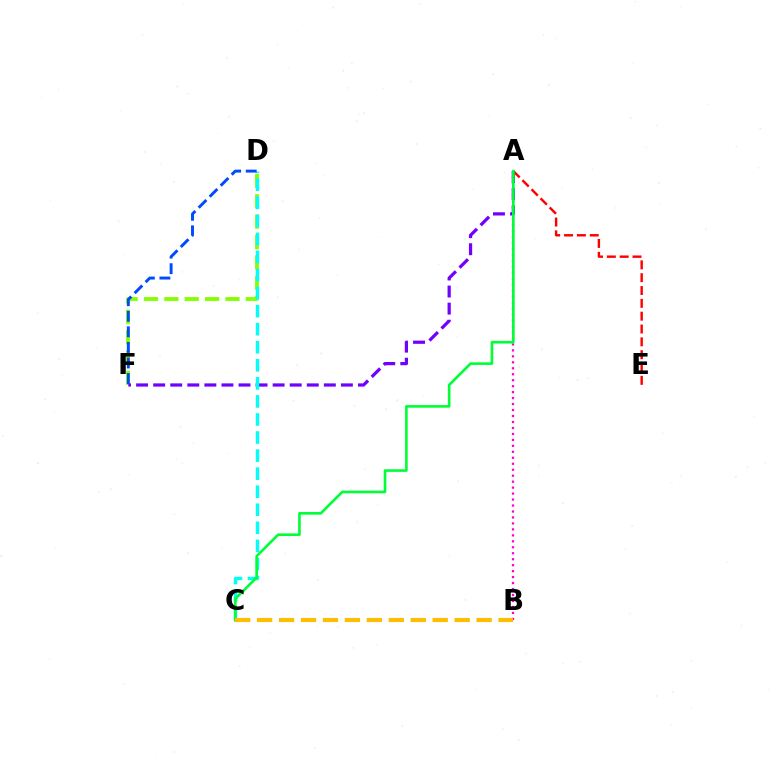{('A', 'B'): [{'color': '#ff00cf', 'line_style': 'dotted', 'thickness': 1.62}], ('D', 'F'): [{'color': '#84ff00', 'line_style': 'dashed', 'thickness': 2.77}, {'color': '#004bff', 'line_style': 'dashed', 'thickness': 2.11}], ('A', 'E'): [{'color': '#ff0000', 'line_style': 'dashed', 'thickness': 1.74}], ('A', 'F'): [{'color': '#7200ff', 'line_style': 'dashed', 'thickness': 2.32}], ('C', 'D'): [{'color': '#00fff6', 'line_style': 'dashed', 'thickness': 2.45}], ('A', 'C'): [{'color': '#00ff39', 'line_style': 'solid', 'thickness': 1.9}], ('B', 'C'): [{'color': '#ffbd00', 'line_style': 'dashed', 'thickness': 2.98}]}